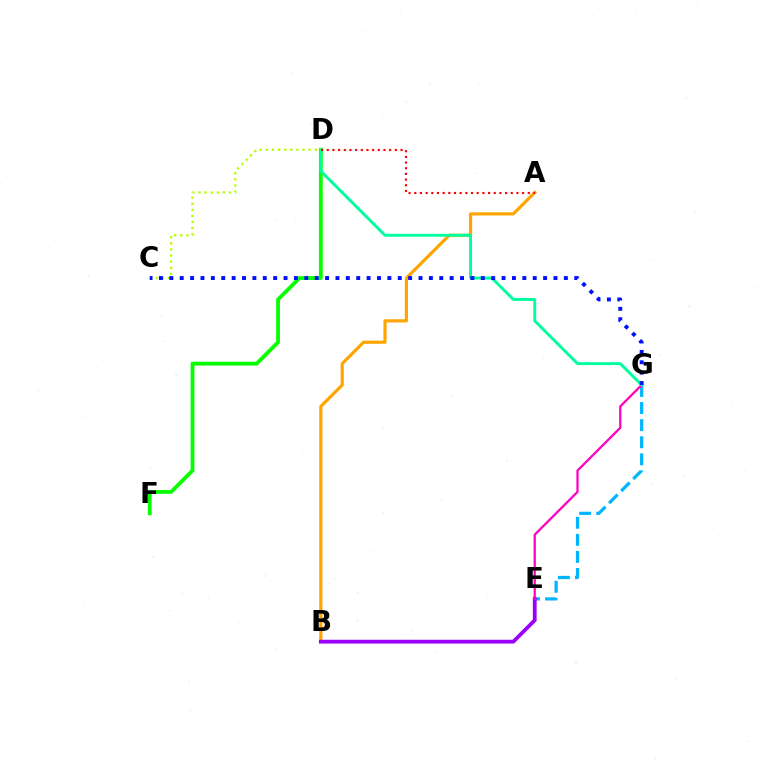{('A', 'B'): [{'color': '#ffa500', 'line_style': 'solid', 'thickness': 2.28}], ('E', 'G'): [{'color': '#00b5ff', 'line_style': 'dashed', 'thickness': 2.32}, {'color': '#ff00bd', 'line_style': 'solid', 'thickness': 1.63}], ('B', 'E'): [{'color': '#9b00ff', 'line_style': 'solid', 'thickness': 2.73}], ('D', 'F'): [{'color': '#08ff00', 'line_style': 'solid', 'thickness': 2.73}], ('D', 'G'): [{'color': '#00ff9d', 'line_style': 'solid', 'thickness': 2.09}], ('A', 'D'): [{'color': '#ff0000', 'line_style': 'dotted', 'thickness': 1.54}], ('C', 'D'): [{'color': '#b3ff00', 'line_style': 'dotted', 'thickness': 1.66}], ('C', 'G'): [{'color': '#0010ff', 'line_style': 'dotted', 'thickness': 2.82}]}